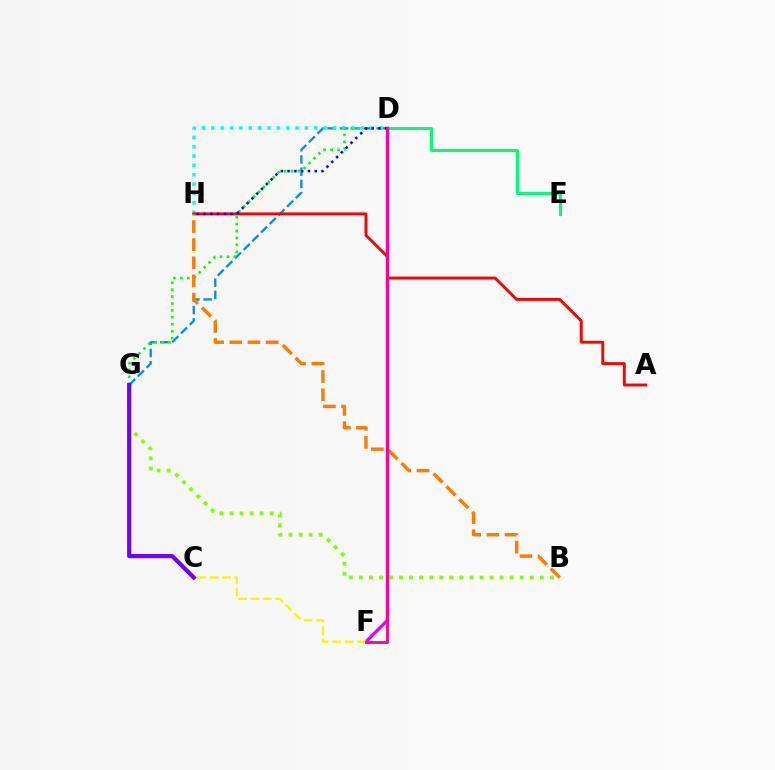{('D', 'F'): [{'color': '#ee00ff', 'line_style': 'solid', 'thickness': 2.37}, {'color': '#ff0094', 'line_style': 'solid', 'thickness': 2.05}], ('D', 'E'): [{'color': '#00ff74', 'line_style': 'solid', 'thickness': 2.16}], ('D', 'G'): [{'color': '#008cff', 'line_style': 'dashed', 'thickness': 1.66}, {'color': '#08ff00', 'line_style': 'dotted', 'thickness': 1.88}], ('D', 'H'): [{'color': '#00fff6', 'line_style': 'dotted', 'thickness': 2.54}, {'color': '#0010ff', 'line_style': 'dotted', 'thickness': 1.84}], ('B', 'G'): [{'color': '#84ff00', 'line_style': 'dotted', 'thickness': 2.73}], ('A', 'H'): [{'color': '#ff0000', 'line_style': 'solid', 'thickness': 2.09}], ('B', 'H'): [{'color': '#ff7c00', 'line_style': 'dashed', 'thickness': 2.47}], ('C', 'F'): [{'color': '#fcf500', 'line_style': 'dashed', 'thickness': 1.69}], ('C', 'G'): [{'color': '#7200ff', 'line_style': 'solid', 'thickness': 2.99}]}